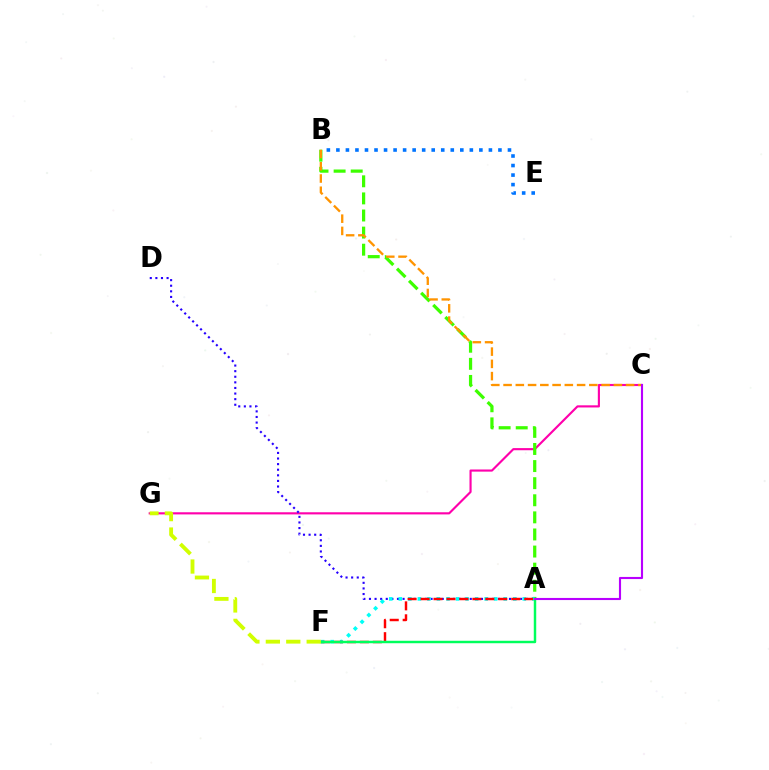{('C', 'G'): [{'color': '#ff00ac', 'line_style': 'solid', 'thickness': 1.54}], ('A', 'D'): [{'color': '#2500ff', 'line_style': 'dotted', 'thickness': 1.52}], ('A', 'B'): [{'color': '#3dff00', 'line_style': 'dashed', 'thickness': 2.32}], ('A', 'F'): [{'color': '#00fff6', 'line_style': 'dotted', 'thickness': 2.59}, {'color': '#ff0000', 'line_style': 'dashed', 'thickness': 1.76}, {'color': '#00ff5c', 'line_style': 'solid', 'thickness': 1.76}], ('B', 'C'): [{'color': '#ff9400', 'line_style': 'dashed', 'thickness': 1.66}], ('B', 'E'): [{'color': '#0074ff', 'line_style': 'dotted', 'thickness': 2.59}], ('A', 'C'): [{'color': '#b900ff', 'line_style': 'solid', 'thickness': 1.53}], ('F', 'G'): [{'color': '#d1ff00', 'line_style': 'dashed', 'thickness': 2.77}]}